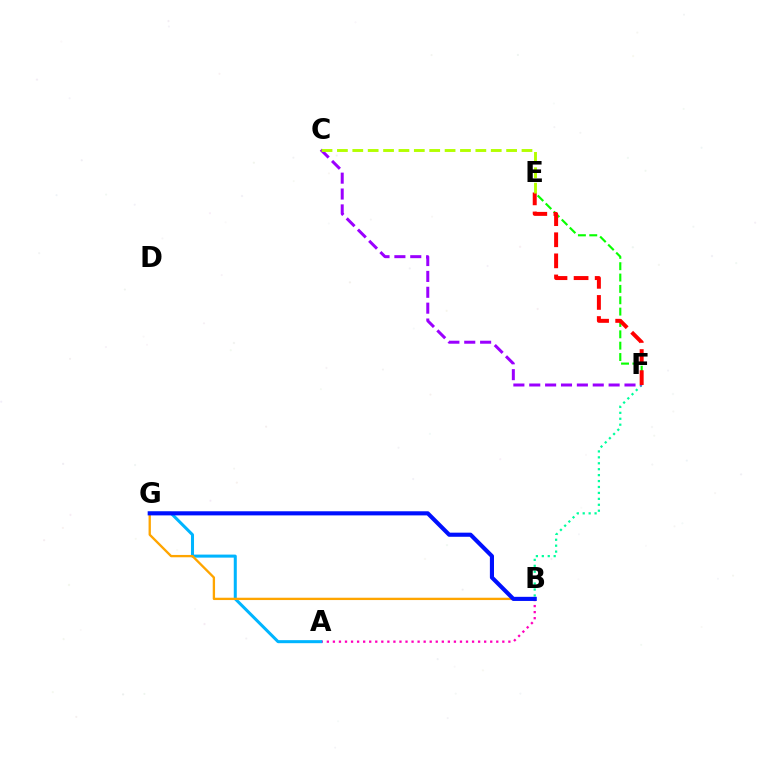{('A', 'B'): [{'color': '#ff00bd', 'line_style': 'dotted', 'thickness': 1.64}], ('A', 'G'): [{'color': '#00b5ff', 'line_style': 'solid', 'thickness': 2.18}], ('B', 'F'): [{'color': '#00ff9d', 'line_style': 'dotted', 'thickness': 1.61}], ('E', 'F'): [{'color': '#08ff00', 'line_style': 'dashed', 'thickness': 1.54}, {'color': '#ff0000', 'line_style': 'dashed', 'thickness': 2.87}], ('C', 'F'): [{'color': '#9b00ff', 'line_style': 'dashed', 'thickness': 2.16}], ('B', 'G'): [{'color': '#ffa500', 'line_style': 'solid', 'thickness': 1.67}, {'color': '#0010ff', 'line_style': 'solid', 'thickness': 2.96}], ('C', 'E'): [{'color': '#b3ff00', 'line_style': 'dashed', 'thickness': 2.09}]}